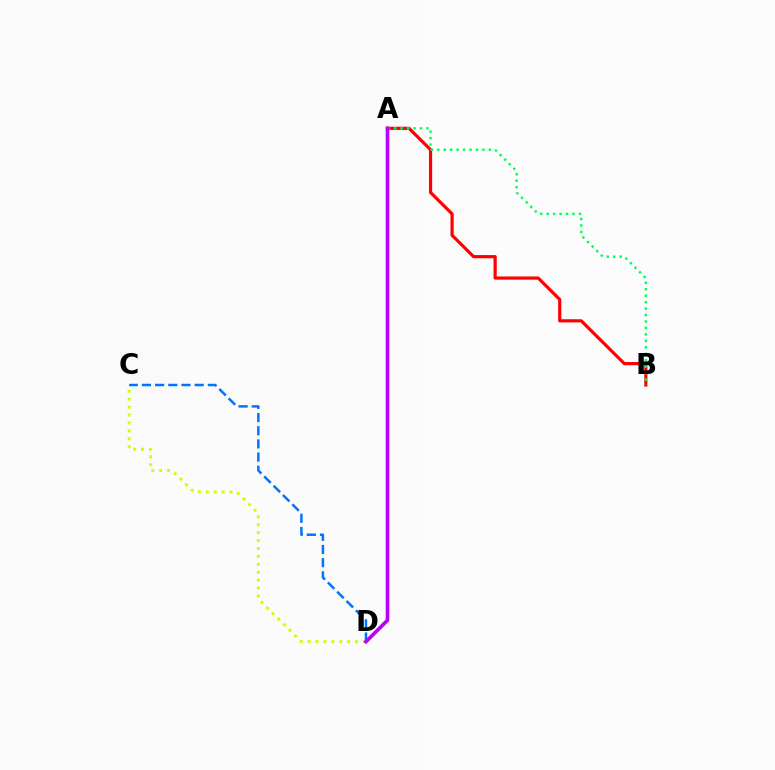{('A', 'B'): [{'color': '#ff0000', 'line_style': 'solid', 'thickness': 2.29}, {'color': '#00ff5c', 'line_style': 'dotted', 'thickness': 1.75}], ('C', 'D'): [{'color': '#d1ff00', 'line_style': 'dotted', 'thickness': 2.15}, {'color': '#0074ff', 'line_style': 'dashed', 'thickness': 1.79}], ('A', 'D'): [{'color': '#b900ff', 'line_style': 'solid', 'thickness': 2.63}]}